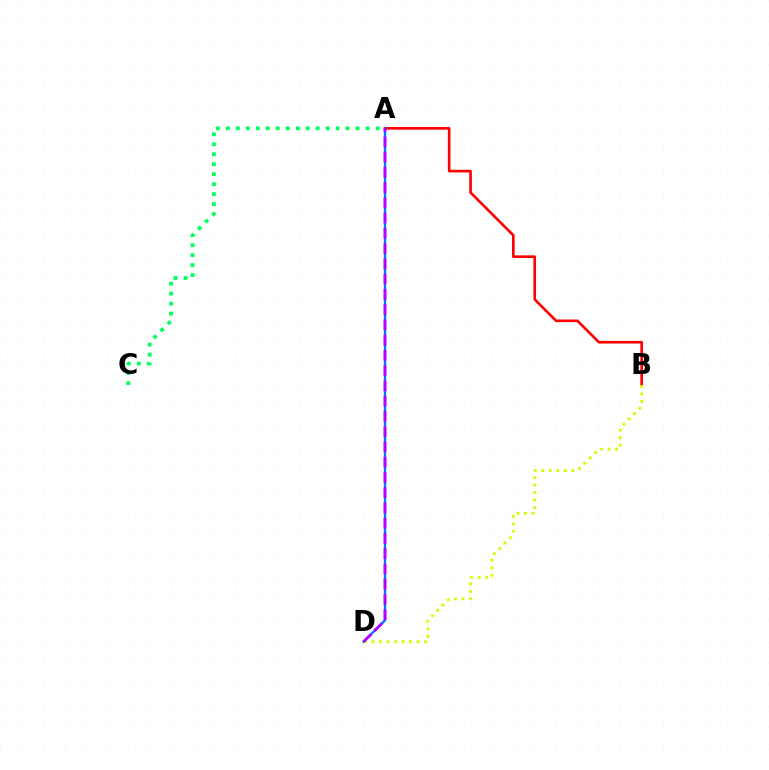{('A', 'B'): [{'color': '#ff0000', 'line_style': 'solid', 'thickness': 1.9}], ('A', 'C'): [{'color': '#00ff5c', 'line_style': 'dotted', 'thickness': 2.71}], ('B', 'D'): [{'color': '#d1ff00', 'line_style': 'dotted', 'thickness': 2.04}], ('A', 'D'): [{'color': '#0074ff', 'line_style': 'solid', 'thickness': 1.67}, {'color': '#b900ff', 'line_style': 'dashed', 'thickness': 2.07}]}